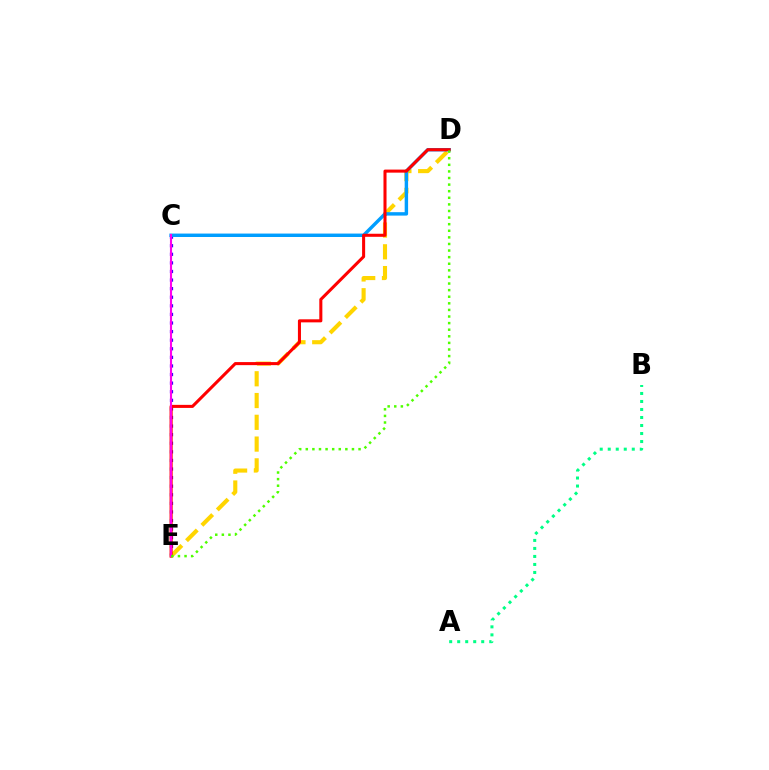{('C', 'E'): [{'color': '#3700ff', 'line_style': 'dotted', 'thickness': 2.33}, {'color': '#ff00ed', 'line_style': 'solid', 'thickness': 1.52}], ('D', 'E'): [{'color': '#ffd500', 'line_style': 'dashed', 'thickness': 2.96}, {'color': '#ff0000', 'line_style': 'solid', 'thickness': 2.2}, {'color': '#4fff00', 'line_style': 'dotted', 'thickness': 1.79}], ('C', 'D'): [{'color': '#009eff', 'line_style': 'solid', 'thickness': 2.47}], ('A', 'B'): [{'color': '#00ff86', 'line_style': 'dotted', 'thickness': 2.18}]}